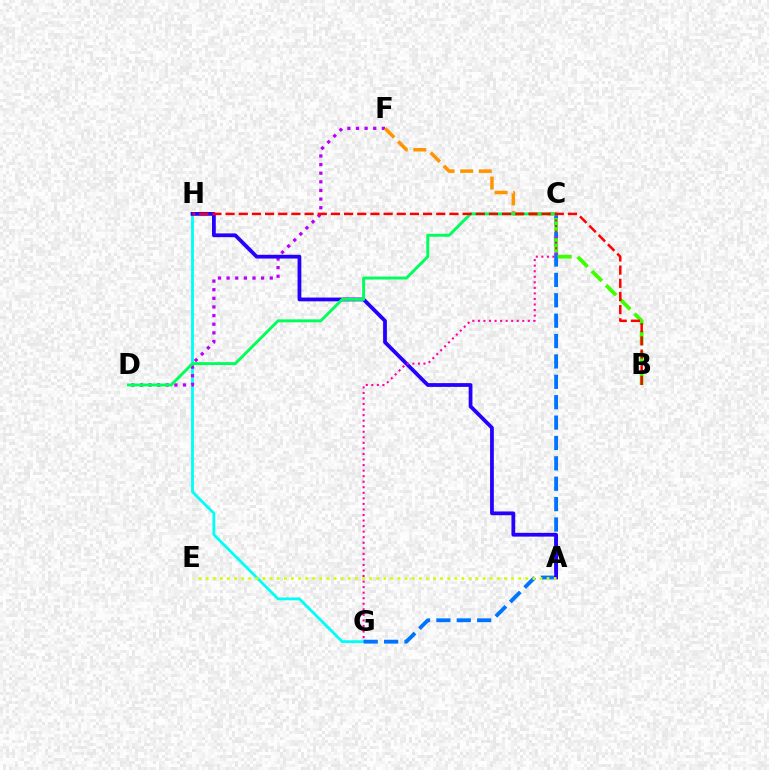{('G', 'H'): [{'color': '#00fff6', 'line_style': 'solid', 'thickness': 2.04}], ('C', 'G'): [{'color': '#0074ff', 'line_style': 'dashed', 'thickness': 2.77}, {'color': '#ff00ac', 'line_style': 'dotted', 'thickness': 1.51}], ('B', 'C'): [{'color': '#3dff00', 'line_style': 'dashed', 'thickness': 2.73}], ('D', 'F'): [{'color': '#b900ff', 'line_style': 'dotted', 'thickness': 2.34}], ('C', 'F'): [{'color': '#ff9400', 'line_style': 'dashed', 'thickness': 2.53}], ('A', 'H'): [{'color': '#2500ff', 'line_style': 'solid', 'thickness': 2.72}], ('A', 'E'): [{'color': '#d1ff00', 'line_style': 'dotted', 'thickness': 1.93}], ('C', 'D'): [{'color': '#00ff5c', 'line_style': 'solid', 'thickness': 2.11}], ('B', 'H'): [{'color': '#ff0000', 'line_style': 'dashed', 'thickness': 1.79}]}